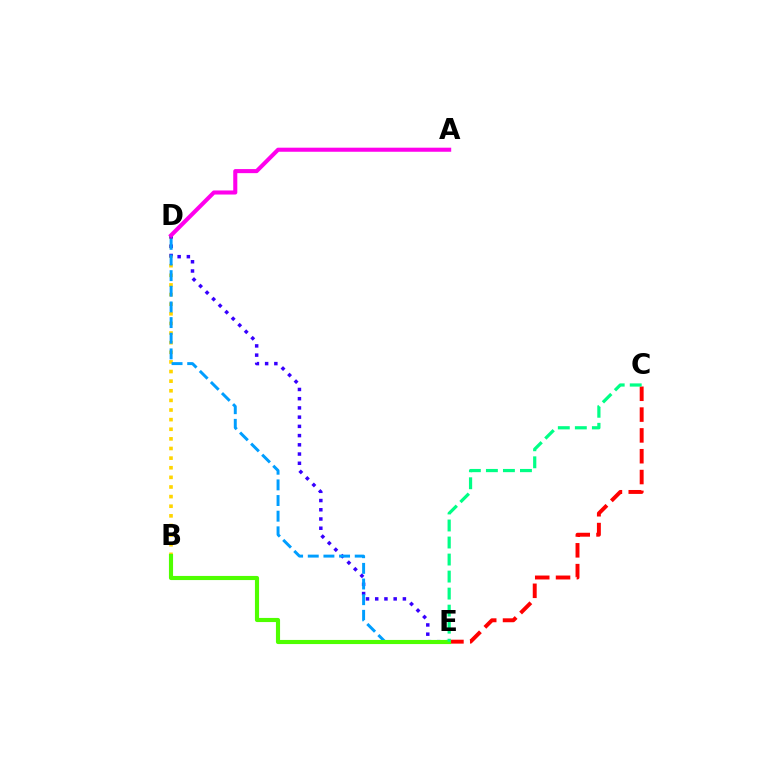{('B', 'D'): [{'color': '#ffd500', 'line_style': 'dotted', 'thickness': 2.61}], ('D', 'E'): [{'color': '#3700ff', 'line_style': 'dotted', 'thickness': 2.51}, {'color': '#009eff', 'line_style': 'dashed', 'thickness': 2.13}], ('A', 'D'): [{'color': '#ff00ed', 'line_style': 'solid', 'thickness': 2.93}], ('C', 'E'): [{'color': '#ff0000', 'line_style': 'dashed', 'thickness': 2.83}, {'color': '#00ff86', 'line_style': 'dashed', 'thickness': 2.31}], ('B', 'E'): [{'color': '#4fff00', 'line_style': 'solid', 'thickness': 2.97}]}